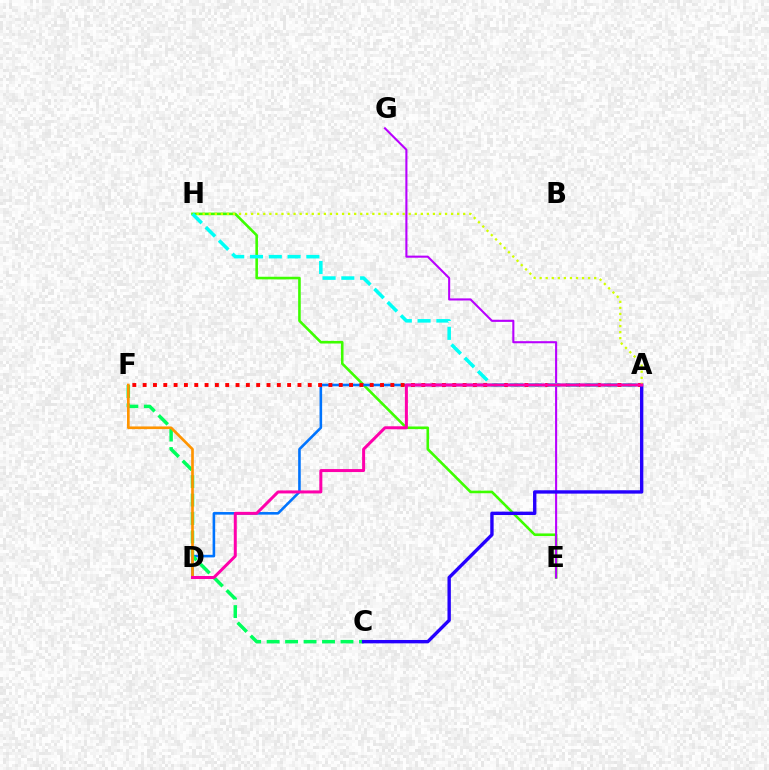{('E', 'H'): [{'color': '#3dff00', 'line_style': 'solid', 'thickness': 1.87}], ('A', 'D'): [{'color': '#0074ff', 'line_style': 'solid', 'thickness': 1.87}, {'color': '#ff00ac', 'line_style': 'solid', 'thickness': 2.16}], ('C', 'F'): [{'color': '#00ff5c', 'line_style': 'dashed', 'thickness': 2.51}], ('A', 'F'): [{'color': '#ff0000', 'line_style': 'dotted', 'thickness': 2.8}], ('D', 'F'): [{'color': '#ff9400', 'line_style': 'solid', 'thickness': 1.92}], ('E', 'G'): [{'color': '#b900ff', 'line_style': 'solid', 'thickness': 1.51}], ('A', 'C'): [{'color': '#2500ff', 'line_style': 'solid', 'thickness': 2.43}], ('A', 'H'): [{'color': '#00fff6', 'line_style': 'dashed', 'thickness': 2.55}, {'color': '#d1ff00', 'line_style': 'dotted', 'thickness': 1.65}]}